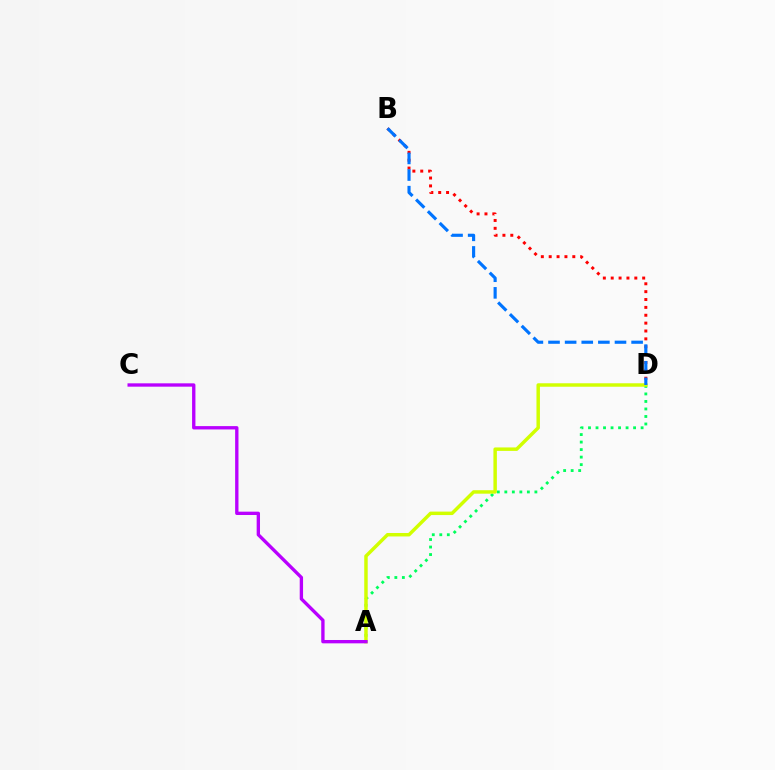{('A', 'D'): [{'color': '#00ff5c', 'line_style': 'dotted', 'thickness': 2.04}, {'color': '#d1ff00', 'line_style': 'solid', 'thickness': 2.49}], ('B', 'D'): [{'color': '#ff0000', 'line_style': 'dotted', 'thickness': 2.14}, {'color': '#0074ff', 'line_style': 'dashed', 'thickness': 2.26}], ('A', 'C'): [{'color': '#b900ff', 'line_style': 'solid', 'thickness': 2.41}]}